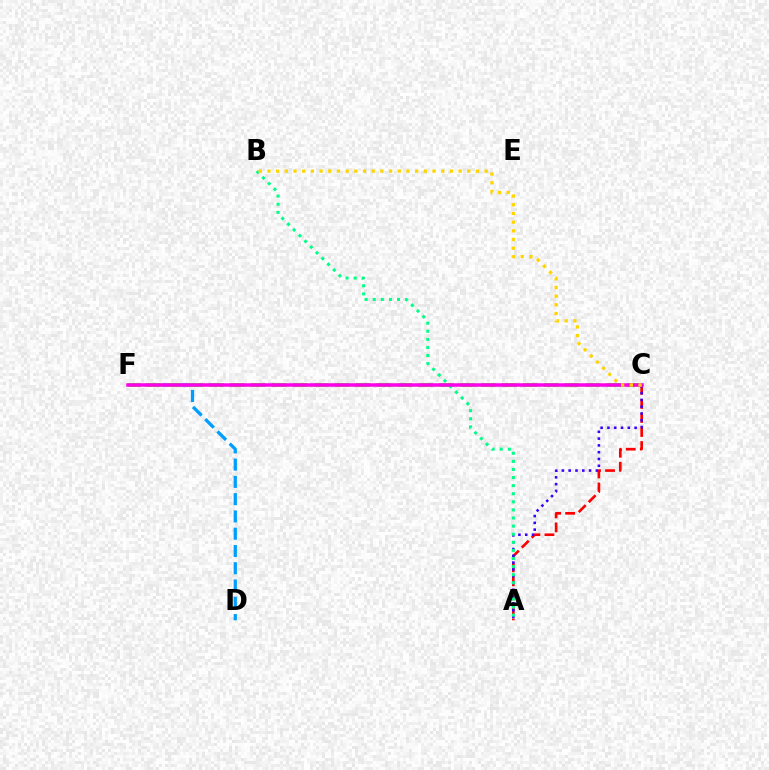{('A', 'C'): [{'color': '#ff0000', 'line_style': 'dashed', 'thickness': 1.91}, {'color': '#3700ff', 'line_style': 'dotted', 'thickness': 1.85}], ('D', 'F'): [{'color': '#009eff', 'line_style': 'dashed', 'thickness': 2.35}], ('C', 'F'): [{'color': '#4fff00', 'line_style': 'dashed', 'thickness': 2.84}, {'color': '#ff00ed', 'line_style': 'solid', 'thickness': 2.53}], ('A', 'B'): [{'color': '#00ff86', 'line_style': 'dotted', 'thickness': 2.2}], ('B', 'C'): [{'color': '#ffd500', 'line_style': 'dotted', 'thickness': 2.36}]}